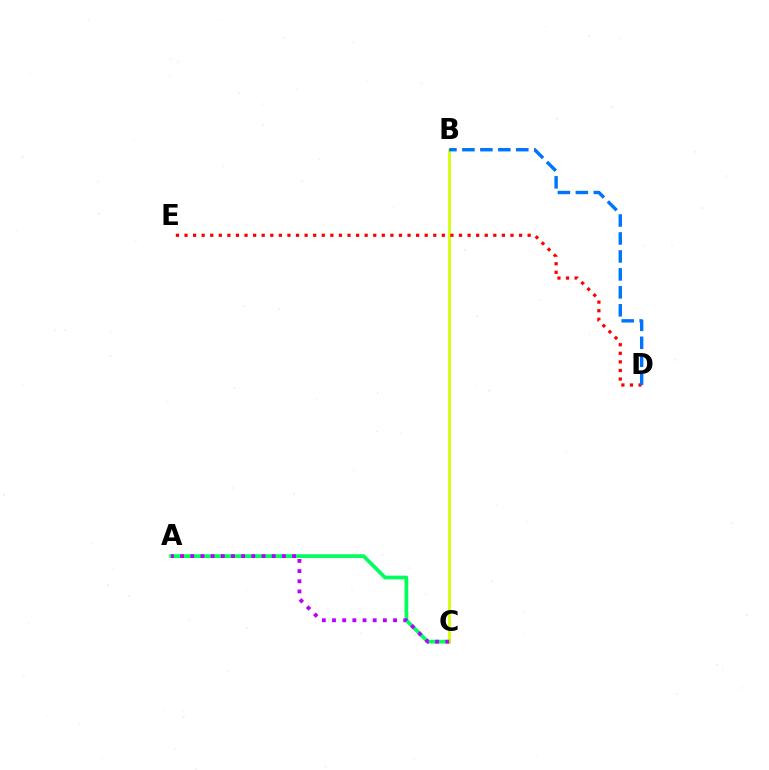{('A', 'C'): [{'color': '#00ff5c', 'line_style': 'solid', 'thickness': 2.68}, {'color': '#b900ff', 'line_style': 'dotted', 'thickness': 2.76}], ('B', 'C'): [{'color': '#d1ff00', 'line_style': 'solid', 'thickness': 1.96}], ('D', 'E'): [{'color': '#ff0000', 'line_style': 'dotted', 'thickness': 2.33}], ('B', 'D'): [{'color': '#0074ff', 'line_style': 'dashed', 'thickness': 2.44}]}